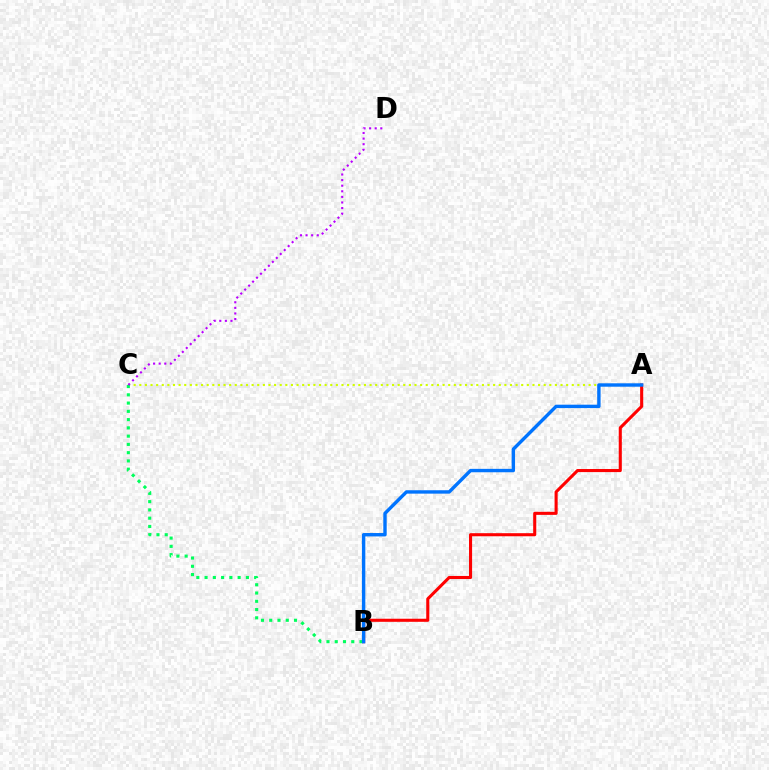{('A', 'C'): [{'color': '#d1ff00', 'line_style': 'dotted', 'thickness': 1.53}], ('B', 'C'): [{'color': '#00ff5c', 'line_style': 'dotted', 'thickness': 2.25}], ('A', 'B'): [{'color': '#ff0000', 'line_style': 'solid', 'thickness': 2.22}, {'color': '#0074ff', 'line_style': 'solid', 'thickness': 2.45}], ('C', 'D'): [{'color': '#b900ff', 'line_style': 'dotted', 'thickness': 1.52}]}